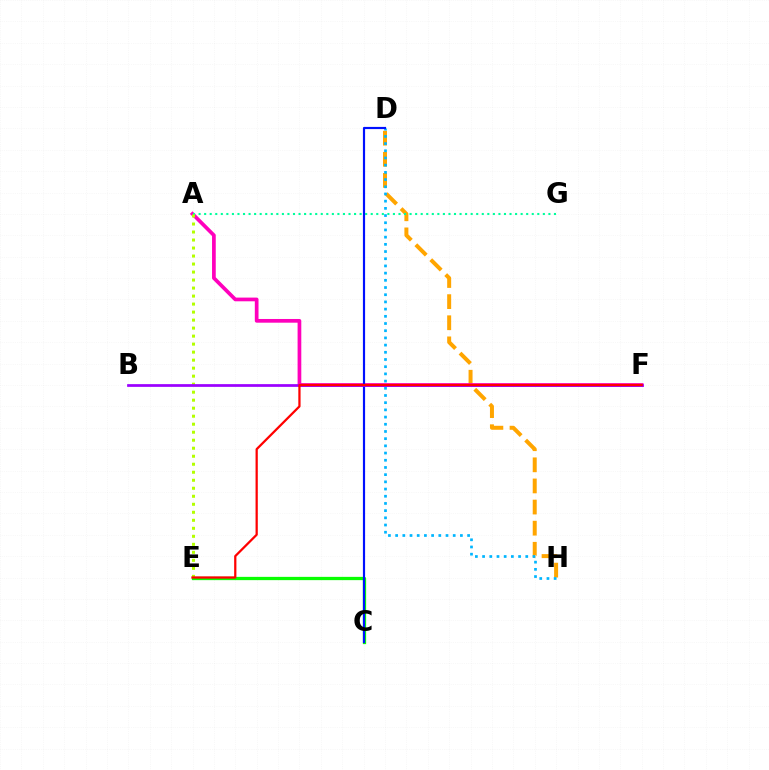{('D', 'H'): [{'color': '#ffa500', 'line_style': 'dashed', 'thickness': 2.87}, {'color': '#00b5ff', 'line_style': 'dotted', 'thickness': 1.96}], ('A', 'F'): [{'color': '#ff00bd', 'line_style': 'solid', 'thickness': 2.67}], ('A', 'G'): [{'color': '#00ff9d', 'line_style': 'dotted', 'thickness': 1.51}], ('C', 'E'): [{'color': '#08ff00', 'line_style': 'solid', 'thickness': 2.36}], ('C', 'D'): [{'color': '#0010ff', 'line_style': 'solid', 'thickness': 1.57}], ('A', 'E'): [{'color': '#b3ff00', 'line_style': 'dotted', 'thickness': 2.18}], ('B', 'F'): [{'color': '#9b00ff', 'line_style': 'solid', 'thickness': 1.97}], ('E', 'F'): [{'color': '#ff0000', 'line_style': 'solid', 'thickness': 1.62}]}